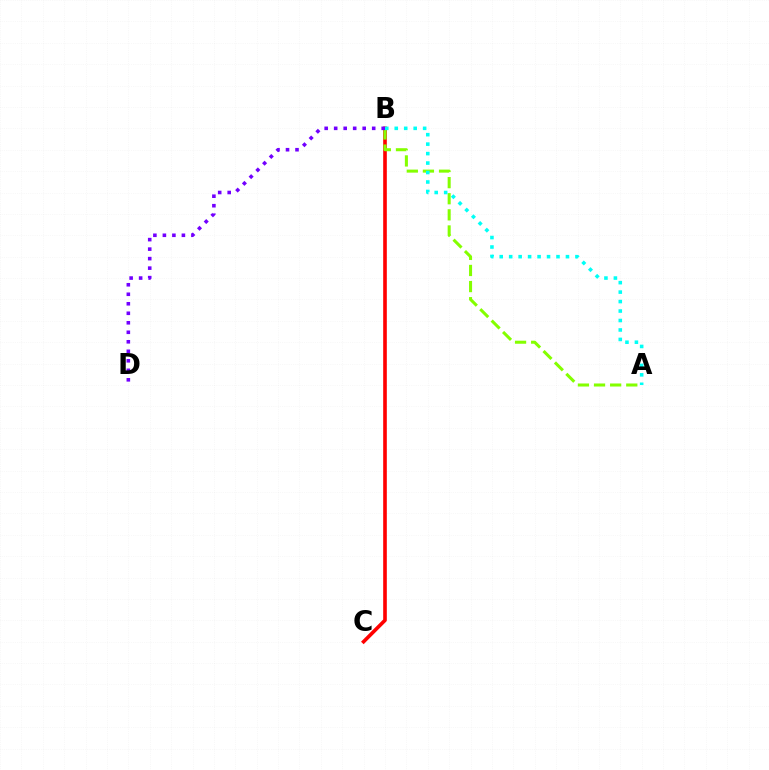{('B', 'C'): [{'color': '#ff0000', 'line_style': 'solid', 'thickness': 2.62}], ('A', 'B'): [{'color': '#84ff00', 'line_style': 'dashed', 'thickness': 2.19}, {'color': '#00fff6', 'line_style': 'dotted', 'thickness': 2.57}], ('B', 'D'): [{'color': '#7200ff', 'line_style': 'dotted', 'thickness': 2.58}]}